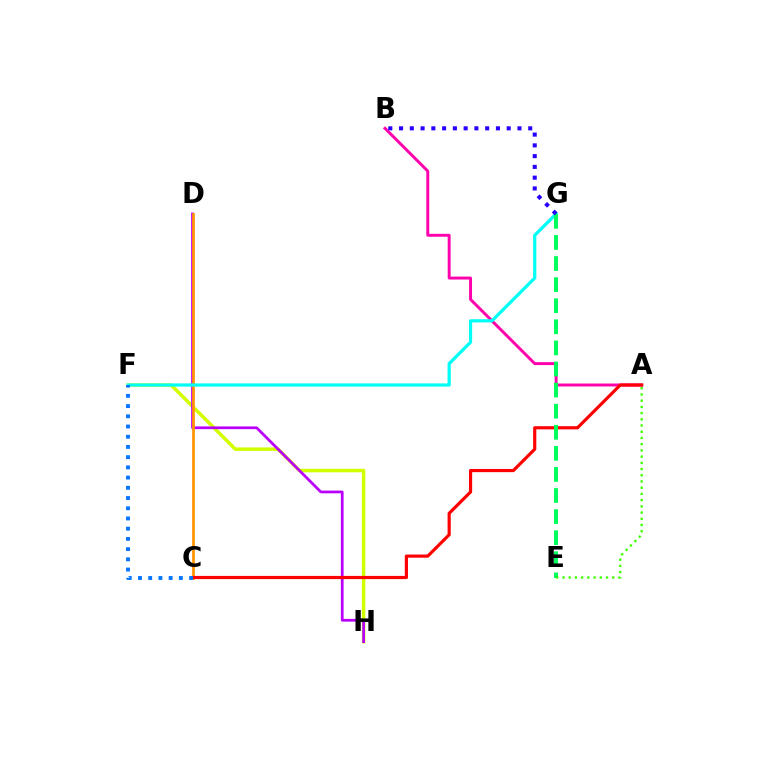{('F', 'H'): [{'color': '#d1ff00', 'line_style': 'solid', 'thickness': 2.51}], ('D', 'H'): [{'color': '#b900ff', 'line_style': 'solid', 'thickness': 1.97}], ('A', 'B'): [{'color': '#ff00ac', 'line_style': 'solid', 'thickness': 2.11}], ('C', 'D'): [{'color': '#ff9400', 'line_style': 'solid', 'thickness': 1.97}], ('F', 'G'): [{'color': '#00fff6', 'line_style': 'solid', 'thickness': 2.3}], ('A', 'C'): [{'color': '#ff0000', 'line_style': 'solid', 'thickness': 2.29}], ('E', 'G'): [{'color': '#00ff5c', 'line_style': 'dashed', 'thickness': 2.86}], ('C', 'F'): [{'color': '#0074ff', 'line_style': 'dotted', 'thickness': 2.78}], ('A', 'E'): [{'color': '#3dff00', 'line_style': 'dotted', 'thickness': 1.69}], ('B', 'G'): [{'color': '#2500ff', 'line_style': 'dotted', 'thickness': 2.92}]}